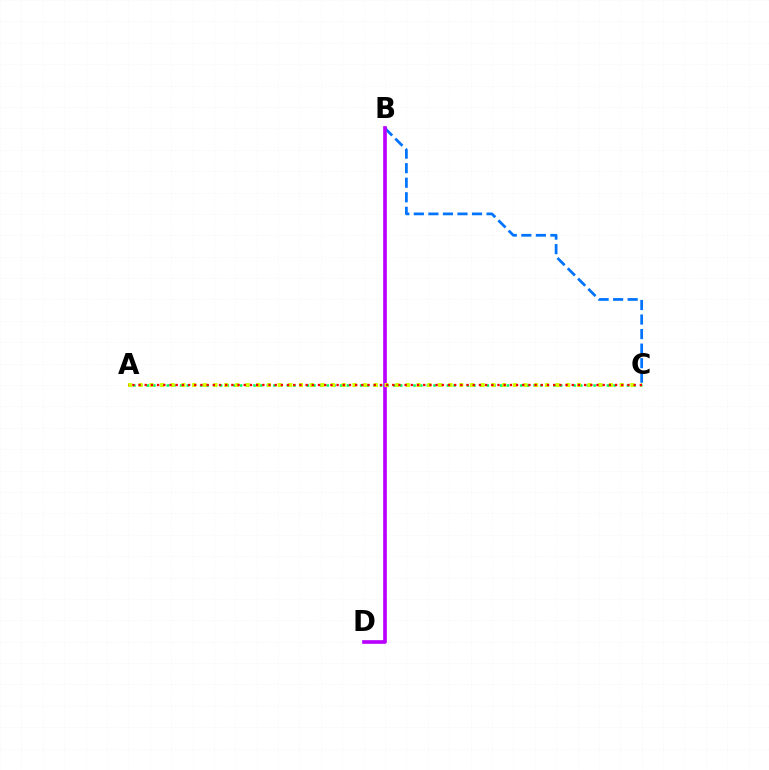{('A', 'C'): [{'color': '#00ff5c', 'line_style': 'dotted', 'thickness': 1.81}, {'color': '#d1ff00', 'line_style': 'dotted', 'thickness': 2.9}, {'color': '#ff0000', 'line_style': 'dotted', 'thickness': 1.68}], ('B', 'C'): [{'color': '#0074ff', 'line_style': 'dashed', 'thickness': 1.98}], ('B', 'D'): [{'color': '#b900ff', 'line_style': 'solid', 'thickness': 2.64}]}